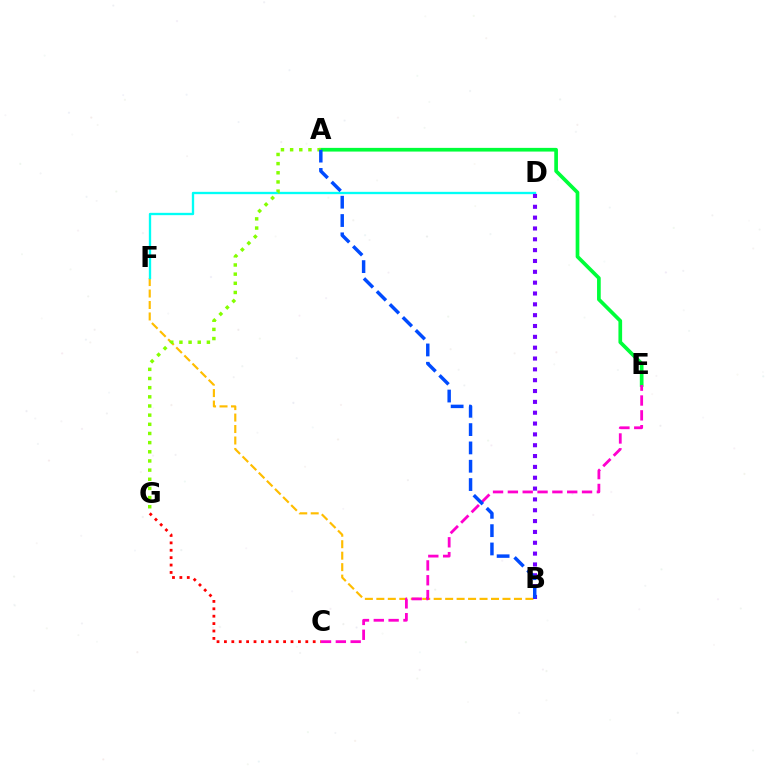{('B', 'F'): [{'color': '#ffbd00', 'line_style': 'dashed', 'thickness': 1.56}], ('A', 'E'): [{'color': '#00ff39', 'line_style': 'solid', 'thickness': 2.66}], ('C', 'E'): [{'color': '#ff00cf', 'line_style': 'dashed', 'thickness': 2.02}], ('D', 'F'): [{'color': '#00fff6', 'line_style': 'solid', 'thickness': 1.68}], ('B', 'D'): [{'color': '#7200ff', 'line_style': 'dotted', 'thickness': 2.94}], ('C', 'G'): [{'color': '#ff0000', 'line_style': 'dotted', 'thickness': 2.01}], ('A', 'G'): [{'color': '#84ff00', 'line_style': 'dotted', 'thickness': 2.49}], ('A', 'B'): [{'color': '#004bff', 'line_style': 'dashed', 'thickness': 2.49}]}